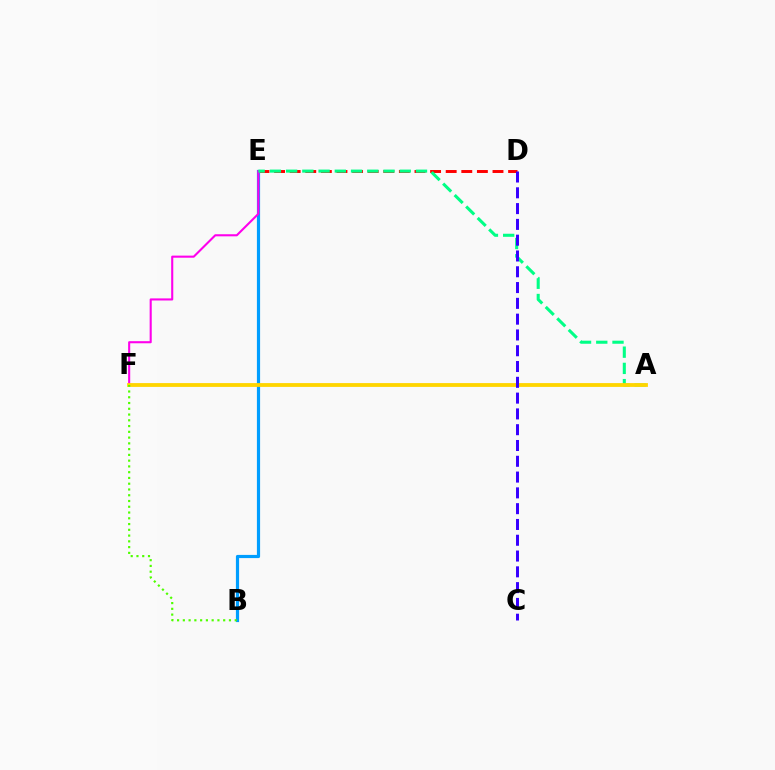{('D', 'E'): [{'color': '#ff0000', 'line_style': 'dashed', 'thickness': 2.12}], ('B', 'E'): [{'color': '#009eff', 'line_style': 'solid', 'thickness': 2.3}], ('E', 'F'): [{'color': '#ff00ed', 'line_style': 'solid', 'thickness': 1.51}], ('A', 'E'): [{'color': '#00ff86', 'line_style': 'dashed', 'thickness': 2.21}], ('A', 'F'): [{'color': '#ffd500', 'line_style': 'solid', 'thickness': 2.74}], ('C', 'D'): [{'color': '#3700ff', 'line_style': 'dashed', 'thickness': 2.15}], ('B', 'F'): [{'color': '#4fff00', 'line_style': 'dotted', 'thickness': 1.57}]}